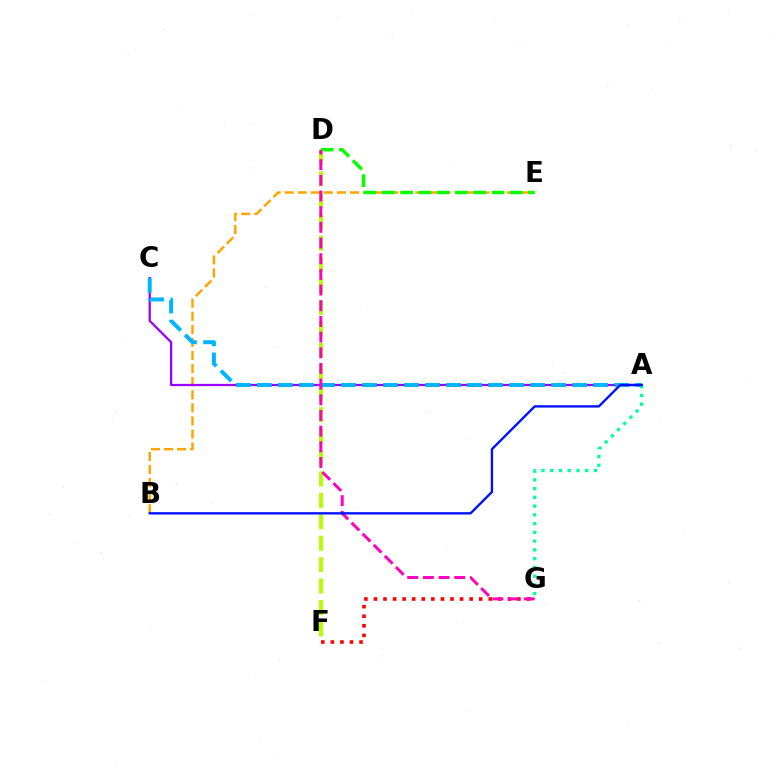{('B', 'E'): [{'color': '#ffa500', 'line_style': 'dashed', 'thickness': 1.78}], ('D', 'E'): [{'color': '#08ff00', 'line_style': 'dashed', 'thickness': 2.48}], ('D', 'F'): [{'color': '#b3ff00', 'line_style': 'dashed', 'thickness': 2.91}], ('F', 'G'): [{'color': '#ff0000', 'line_style': 'dotted', 'thickness': 2.6}], ('A', 'C'): [{'color': '#9b00ff', 'line_style': 'solid', 'thickness': 1.62}, {'color': '#00b5ff', 'line_style': 'dashed', 'thickness': 2.86}], ('D', 'G'): [{'color': '#ff00bd', 'line_style': 'dashed', 'thickness': 2.13}], ('A', 'G'): [{'color': '#00ff9d', 'line_style': 'dotted', 'thickness': 2.38}], ('A', 'B'): [{'color': '#0010ff', 'line_style': 'solid', 'thickness': 1.69}]}